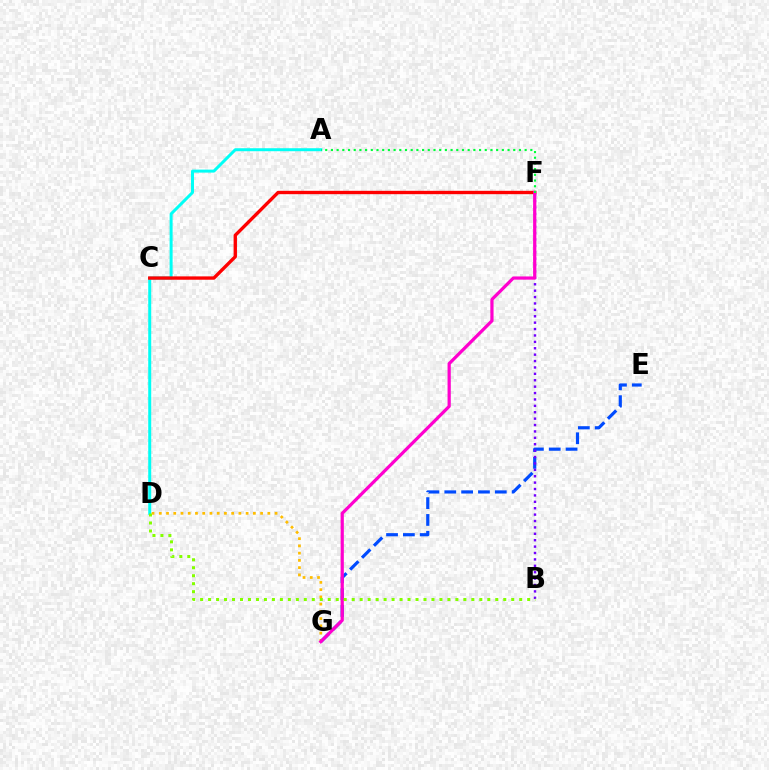{('D', 'G'): [{'color': '#ffbd00', 'line_style': 'dotted', 'thickness': 1.97}], ('E', 'G'): [{'color': '#004bff', 'line_style': 'dashed', 'thickness': 2.29}], ('A', 'D'): [{'color': '#00fff6', 'line_style': 'solid', 'thickness': 2.15}], ('C', 'F'): [{'color': '#ff0000', 'line_style': 'solid', 'thickness': 2.42}], ('B', 'F'): [{'color': '#7200ff', 'line_style': 'dotted', 'thickness': 1.74}], ('F', 'G'): [{'color': '#ff00cf', 'line_style': 'solid', 'thickness': 2.32}], ('A', 'F'): [{'color': '#00ff39', 'line_style': 'dotted', 'thickness': 1.55}], ('B', 'D'): [{'color': '#84ff00', 'line_style': 'dotted', 'thickness': 2.17}]}